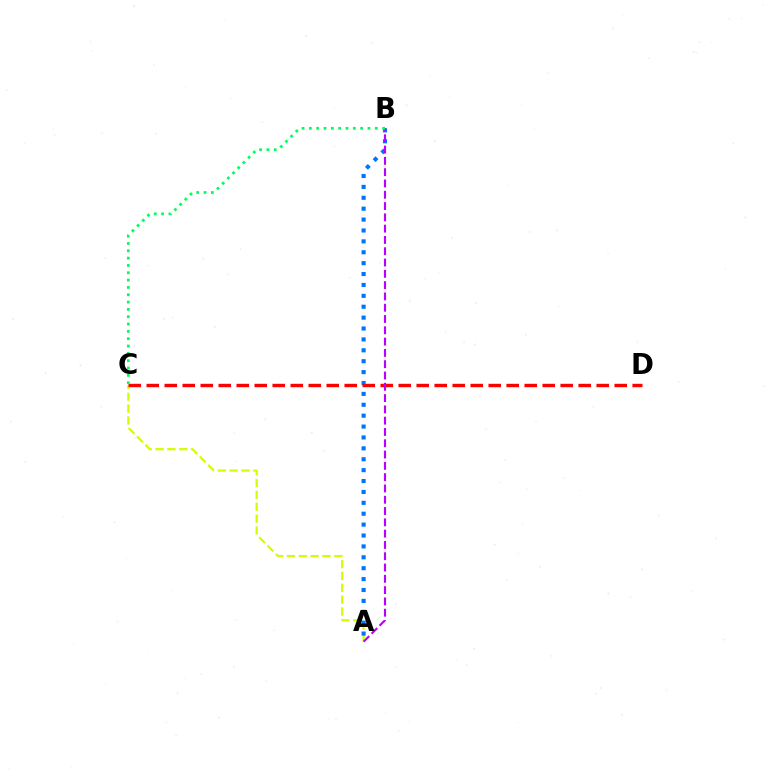{('A', 'C'): [{'color': '#d1ff00', 'line_style': 'dashed', 'thickness': 1.61}], ('A', 'B'): [{'color': '#0074ff', 'line_style': 'dotted', 'thickness': 2.96}, {'color': '#b900ff', 'line_style': 'dashed', 'thickness': 1.53}], ('C', 'D'): [{'color': '#ff0000', 'line_style': 'dashed', 'thickness': 2.44}], ('B', 'C'): [{'color': '#00ff5c', 'line_style': 'dotted', 'thickness': 1.99}]}